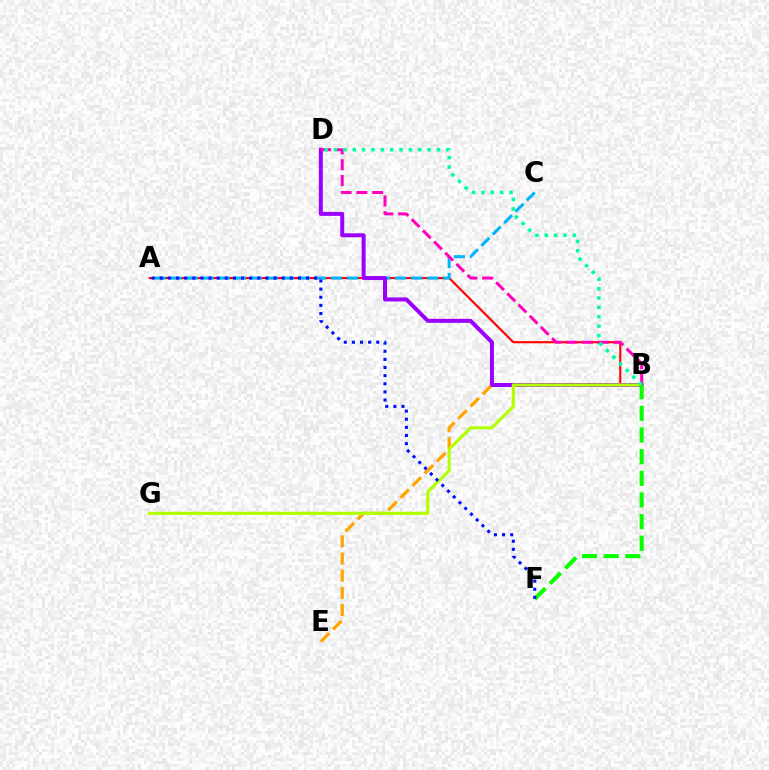{('A', 'B'): [{'color': '#ff0000', 'line_style': 'solid', 'thickness': 1.53}], ('B', 'E'): [{'color': '#ffa500', 'line_style': 'dashed', 'thickness': 2.34}], ('A', 'C'): [{'color': '#00b5ff', 'line_style': 'dashed', 'thickness': 2.18}], ('B', 'D'): [{'color': '#9b00ff', 'line_style': 'solid', 'thickness': 2.88}, {'color': '#ff00bd', 'line_style': 'dashed', 'thickness': 2.15}, {'color': '#00ff9d', 'line_style': 'dotted', 'thickness': 2.54}], ('B', 'G'): [{'color': '#b3ff00', 'line_style': 'solid', 'thickness': 2.27}], ('B', 'F'): [{'color': '#08ff00', 'line_style': 'dashed', 'thickness': 2.94}], ('A', 'F'): [{'color': '#0010ff', 'line_style': 'dotted', 'thickness': 2.21}]}